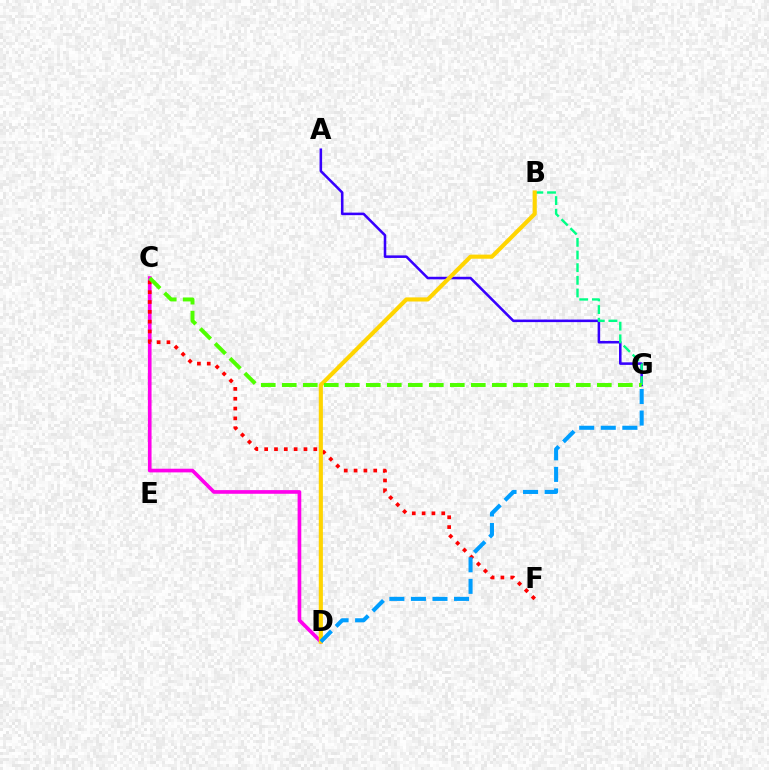{('A', 'G'): [{'color': '#3700ff', 'line_style': 'solid', 'thickness': 1.84}], ('C', 'D'): [{'color': '#ff00ed', 'line_style': 'solid', 'thickness': 2.64}], ('C', 'F'): [{'color': '#ff0000', 'line_style': 'dotted', 'thickness': 2.67}], ('B', 'G'): [{'color': '#00ff86', 'line_style': 'dashed', 'thickness': 1.72}], ('B', 'D'): [{'color': '#ffd500', 'line_style': 'solid', 'thickness': 2.96}], ('D', 'G'): [{'color': '#009eff', 'line_style': 'dashed', 'thickness': 2.93}], ('C', 'G'): [{'color': '#4fff00', 'line_style': 'dashed', 'thickness': 2.85}]}